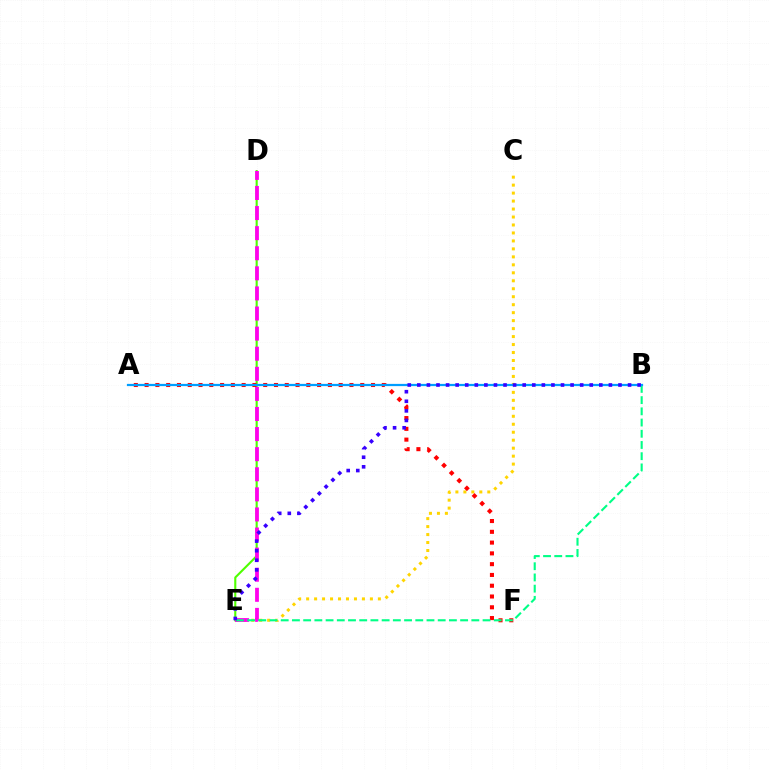{('D', 'E'): [{'color': '#4fff00', 'line_style': 'solid', 'thickness': 1.52}, {'color': '#ff00ed', 'line_style': 'dashed', 'thickness': 2.73}], ('C', 'E'): [{'color': '#ffd500', 'line_style': 'dotted', 'thickness': 2.17}], ('A', 'F'): [{'color': '#ff0000', 'line_style': 'dotted', 'thickness': 2.93}], ('B', 'E'): [{'color': '#00ff86', 'line_style': 'dashed', 'thickness': 1.52}, {'color': '#3700ff', 'line_style': 'dotted', 'thickness': 2.6}], ('A', 'B'): [{'color': '#009eff', 'line_style': 'solid', 'thickness': 1.6}]}